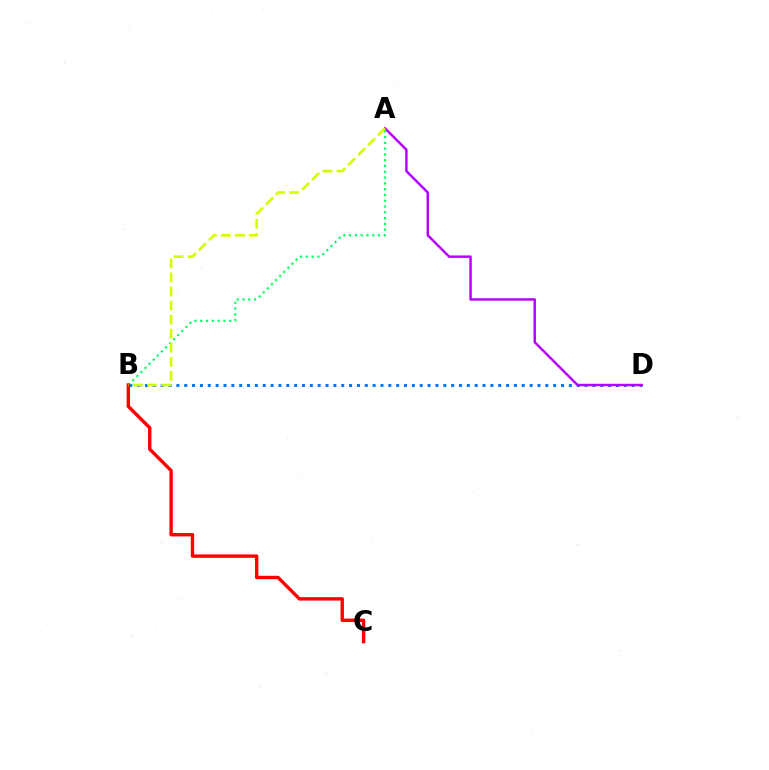{('B', 'D'): [{'color': '#0074ff', 'line_style': 'dotted', 'thickness': 2.13}], ('A', 'D'): [{'color': '#b900ff', 'line_style': 'solid', 'thickness': 1.77}], ('A', 'B'): [{'color': '#00ff5c', 'line_style': 'dotted', 'thickness': 1.57}, {'color': '#d1ff00', 'line_style': 'dashed', 'thickness': 1.91}], ('B', 'C'): [{'color': '#ff0000', 'line_style': 'solid', 'thickness': 2.44}]}